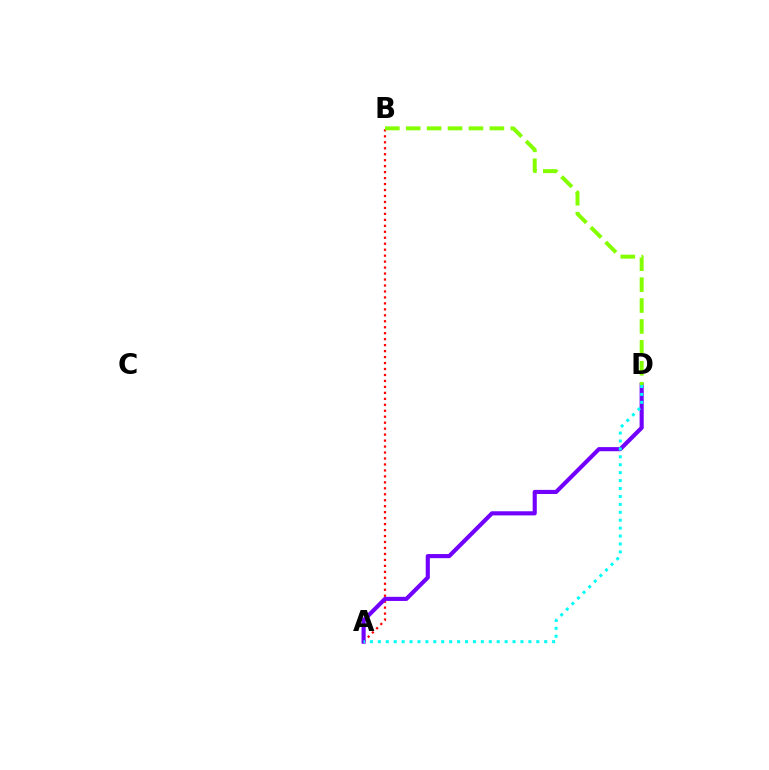{('A', 'B'): [{'color': '#ff0000', 'line_style': 'dotted', 'thickness': 1.62}], ('A', 'D'): [{'color': '#7200ff', 'line_style': 'solid', 'thickness': 2.97}, {'color': '#00fff6', 'line_style': 'dotted', 'thickness': 2.15}], ('B', 'D'): [{'color': '#84ff00', 'line_style': 'dashed', 'thickness': 2.84}]}